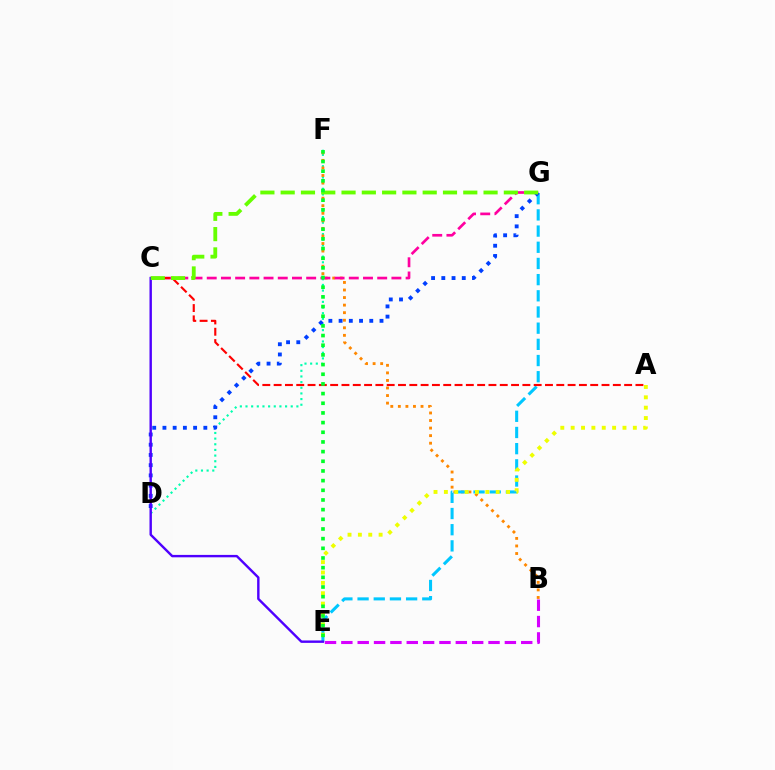{('D', 'F'): [{'color': '#00ffaf', 'line_style': 'dotted', 'thickness': 1.54}], ('B', 'F'): [{'color': '#ff8800', 'line_style': 'dotted', 'thickness': 2.05}], ('E', 'G'): [{'color': '#00c7ff', 'line_style': 'dashed', 'thickness': 2.2}], ('C', 'G'): [{'color': '#ff00a0', 'line_style': 'dashed', 'thickness': 1.93}, {'color': '#66ff00', 'line_style': 'dashed', 'thickness': 2.76}], ('D', 'G'): [{'color': '#003fff', 'line_style': 'dotted', 'thickness': 2.78}], ('A', 'C'): [{'color': '#ff0000', 'line_style': 'dashed', 'thickness': 1.54}], ('C', 'E'): [{'color': '#4f00ff', 'line_style': 'solid', 'thickness': 1.73}], ('A', 'E'): [{'color': '#eeff00', 'line_style': 'dotted', 'thickness': 2.82}], ('E', 'F'): [{'color': '#00ff27', 'line_style': 'dotted', 'thickness': 2.63}], ('B', 'E'): [{'color': '#d600ff', 'line_style': 'dashed', 'thickness': 2.22}]}